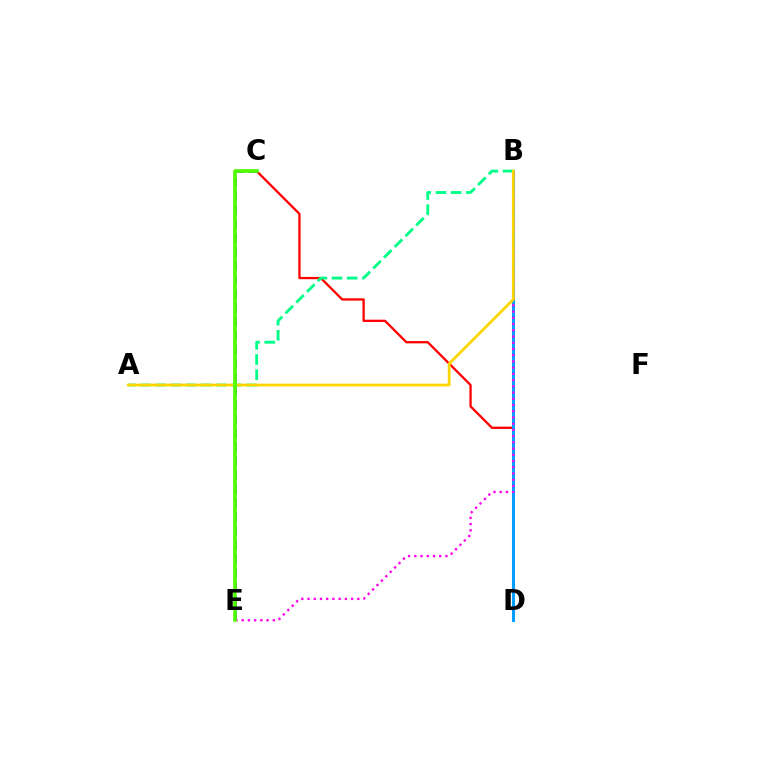{('C', 'D'): [{'color': '#ff0000', 'line_style': 'solid', 'thickness': 1.65}], ('C', 'E'): [{'color': '#3700ff', 'line_style': 'dashed', 'thickness': 1.9}, {'color': '#4fff00', 'line_style': 'solid', 'thickness': 2.62}], ('B', 'D'): [{'color': '#009eff', 'line_style': 'solid', 'thickness': 2.22}], ('A', 'B'): [{'color': '#00ff86', 'line_style': 'dashed', 'thickness': 2.06}, {'color': '#ffd500', 'line_style': 'solid', 'thickness': 1.99}], ('B', 'E'): [{'color': '#ff00ed', 'line_style': 'dotted', 'thickness': 1.69}]}